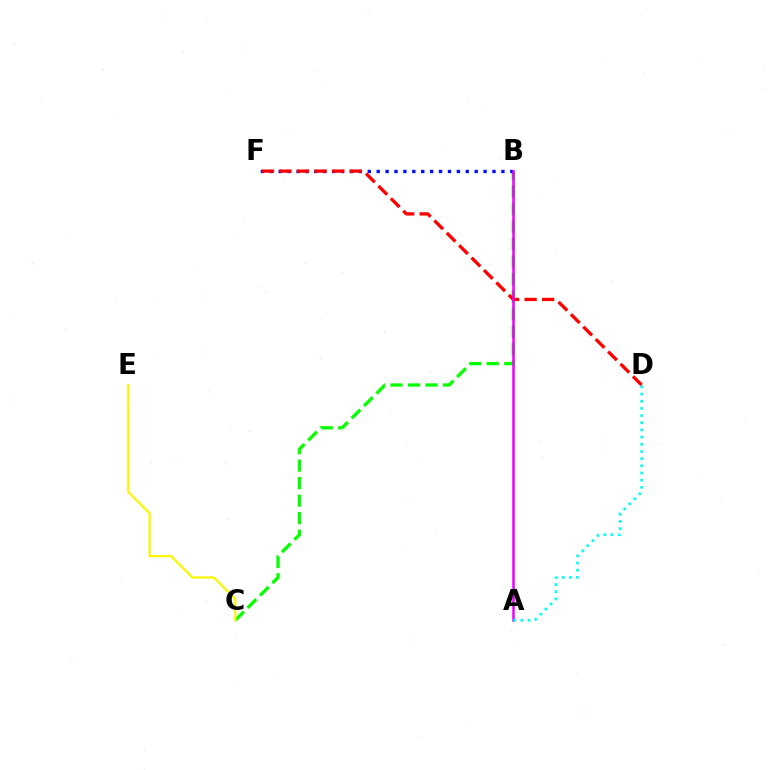{('B', 'C'): [{'color': '#08ff00', 'line_style': 'dashed', 'thickness': 2.38}], ('B', 'F'): [{'color': '#0010ff', 'line_style': 'dotted', 'thickness': 2.42}], ('D', 'F'): [{'color': '#ff0000', 'line_style': 'dashed', 'thickness': 2.38}], ('A', 'B'): [{'color': '#ee00ff', 'line_style': 'solid', 'thickness': 1.8}], ('A', 'D'): [{'color': '#00fff6', 'line_style': 'dotted', 'thickness': 1.95}], ('C', 'E'): [{'color': '#fcf500', 'line_style': 'solid', 'thickness': 1.61}]}